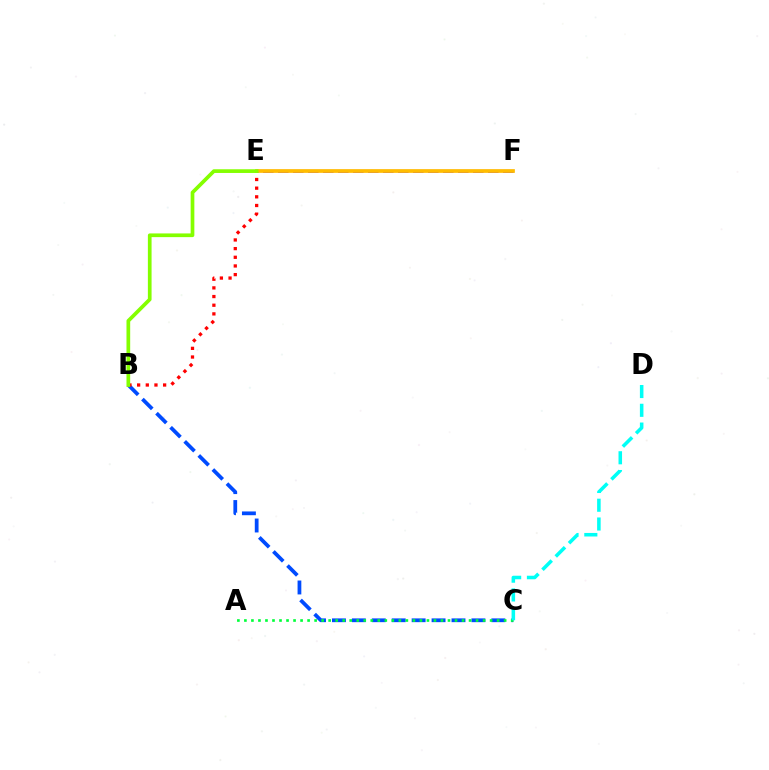{('E', 'F'): [{'color': '#ff00cf', 'line_style': 'solid', 'thickness': 1.57}, {'color': '#7200ff', 'line_style': 'dashed', 'thickness': 2.04}, {'color': '#ffbd00', 'line_style': 'solid', 'thickness': 2.67}], ('B', 'C'): [{'color': '#004bff', 'line_style': 'dashed', 'thickness': 2.71}], ('A', 'C'): [{'color': '#00ff39', 'line_style': 'dotted', 'thickness': 1.91}], ('B', 'E'): [{'color': '#ff0000', 'line_style': 'dotted', 'thickness': 2.35}, {'color': '#84ff00', 'line_style': 'solid', 'thickness': 2.66}], ('C', 'D'): [{'color': '#00fff6', 'line_style': 'dashed', 'thickness': 2.55}]}